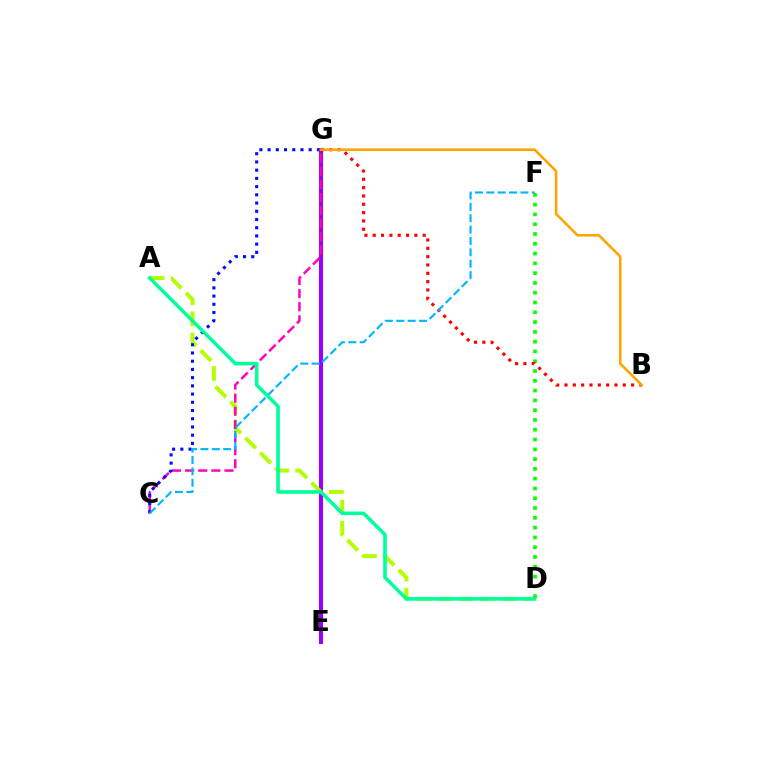{('D', 'F'): [{'color': '#08ff00', 'line_style': 'dotted', 'thickness': 2.66}], ('E', 'G'): [{'color': '#9b00ff', 'line_style': 'solid', 'thickness': 2.92}], ('A', 'D'): [{'color': '#b3ff00', 'line_style': 'dashed', 'thickness': 2.88}, {'color': '#00ff9d', 'line_style': 'solid', 'thickness': 2.58}], ('C', 'G'): [{'color': '#ff00bd', 'line_style': 'dashed', 'thickness': 1.78}, {'color': '#0010ff', 'line_style': 'dotted', 'thickness': 2.23}], ('B', 'G'): [{'color': '#ff0000', 'line_style': 'dotted', 'thickness': 2.26}, {'color': '#ffa500', 'line_style': 'solid', 'thickness': 1.86}], ('C', 'F'): [{'color': '#00b5ff', 'line_style': 'dashed', 'thickness': 1.54}]}